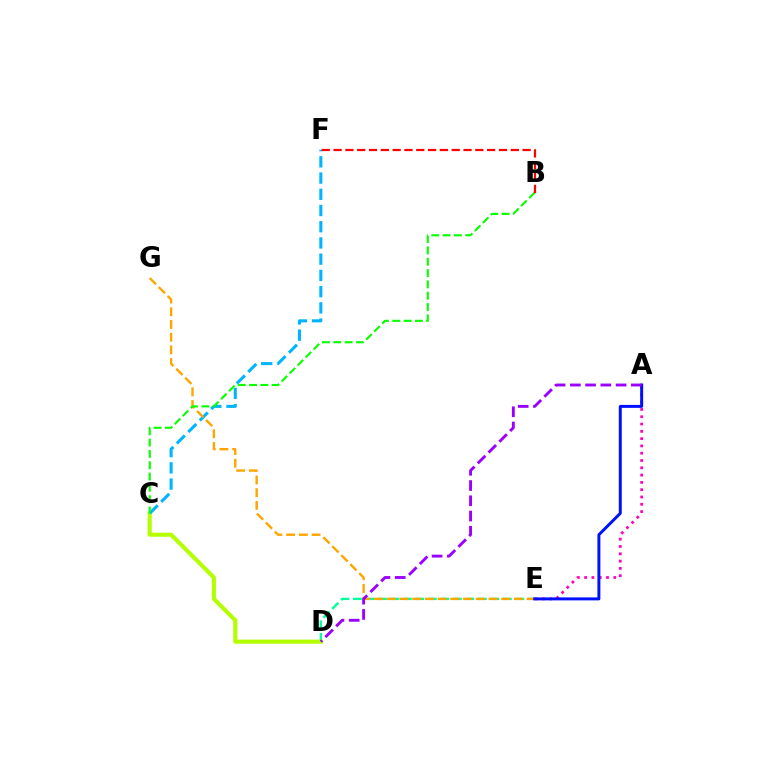{('D', 'E'): [{'color': '#00ff9d', 'line_style': 'dashed', 'thickness': 1.7}], ('C', 'D'): [{'color': '#b3ff00', 'line_style': 'solid', 'thickness': 2.94}], ('A', 'E'): [{'color': '#ff00bd', 'line_style': 'dotted', 'thickness': 1.98}, {'color': '#0010ff', 'line_style': 'solid', 'thickness': 2.13}], ('C', 'F'): [{'color': '#00b5ff', 'line_style': 'dashed', 'thickness': 2.2}], ('E', 'G'): [{'color': '#ffa500', 'line_style': 'dashed', 'thickness': 1.73}], ('B', 'C'): [{'color': '#08ff00', 'line_style': 'dashed', 'thickness': 1.54}], ('A', 'D'): [{'color': '#9b00ff', 'line_style': 'dashed', 'thickness': 2.07}], ('B', 'F'): [{'color': '#ff0000', 'line_style': 'dashed', 'thickness': 1.61}]}